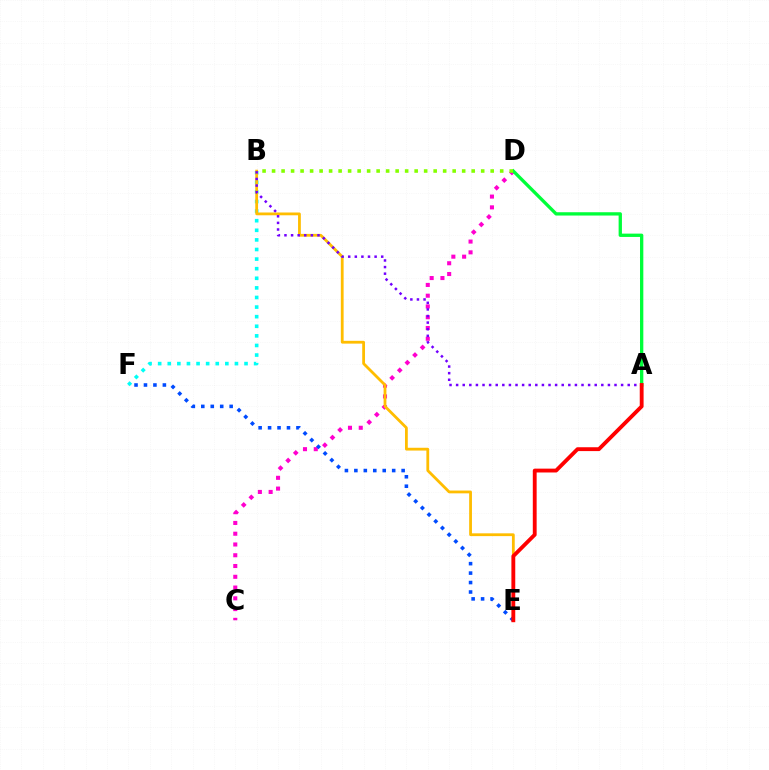{('B', 'F'): [{'color': '#00fff6', 'line_style': 'dotted', 'thickness': 2.61}], ('C', 'D'): [{'color': '#ff00cf', 'line_style': 'dotted', 'thickness': 2.93}], ('B', 'E'): [{'color': '#ffbd00', 'line_style': 'solid', 'thickness': 2.01}], ('E', 'F'): [{'color': '#004bff', 'line_style': 'dotted', 'thickness': 2.57}], ('A', 'B'): [{'color': '#7200ff', 'line_style': 'dotted', 'thickness': 1.79}], ('A', 'D'): [{'color': '#00ff39', 'line_style': 'solid', 'thickness': 2.38}], ('A', 'E'): [{'color': '#ff0000', 'line_style': 'solid', 'thickness': 2.77}], ('B', 'D'): [{'color': '#84ff00', 'line_style': 'dotted', 'thickness': 2.58}]}